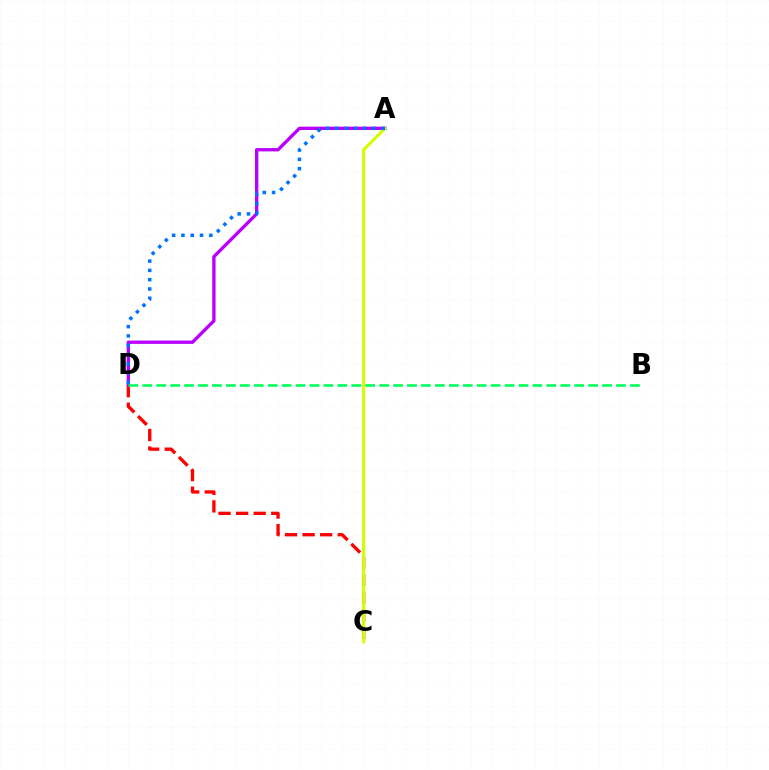{('C', 'D'): [{'color': '#ff0000', 'line_style': 'dashed', 'thickness': 2.39}], ('A', 'D'): [{'color': '#b900ff', 'line_style': 'solid', 'thickness': 2.4}, {'color': '#0074ff', 'line_style': 'dotted', 'thickness': 2.53}], ('A', 'C'): [{'color': '#d1ff00', 'line_style': 'solid', 'thickness': 2.24}], ('B', 'D'): [{'color': '#00ff5c', 'line_style': 'dashed', 'thickness': 1.89}]}